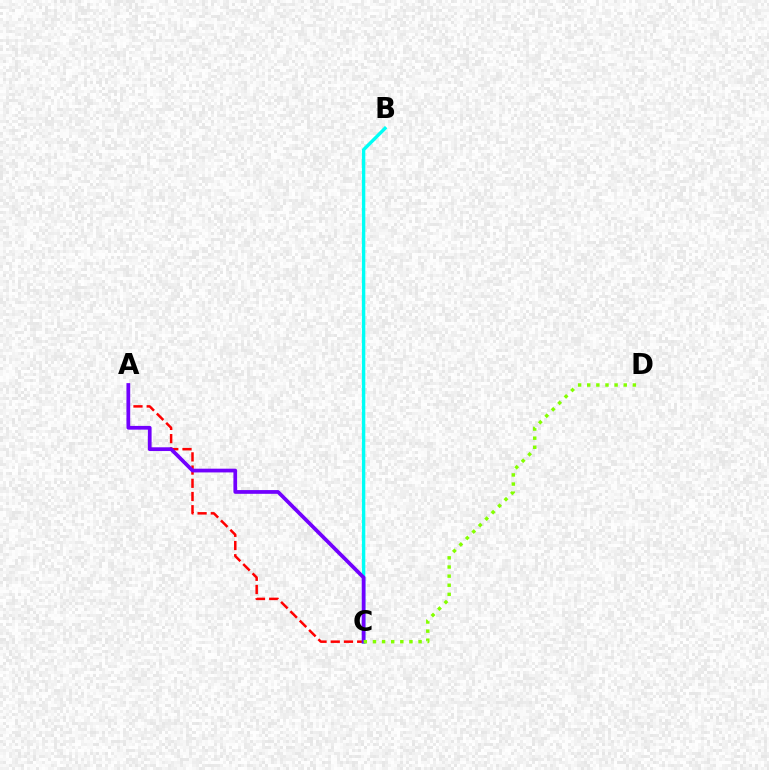{('A', 'C'): [{'color': '#ff0000', 'line_style': 'dashed', 'thickness': 1.79}, {'color': '#7200ff', 'line_style': 'solid', 'thickness': 2.69}], ('B', 'C'): [{'color': '#00fff6', 'line_style': 'solid', 'thickness': 2.44}], ('C', 'D'): [{'color': '#84ff00', 'line_style': 'dotted', 'thickness': 2.48}]}